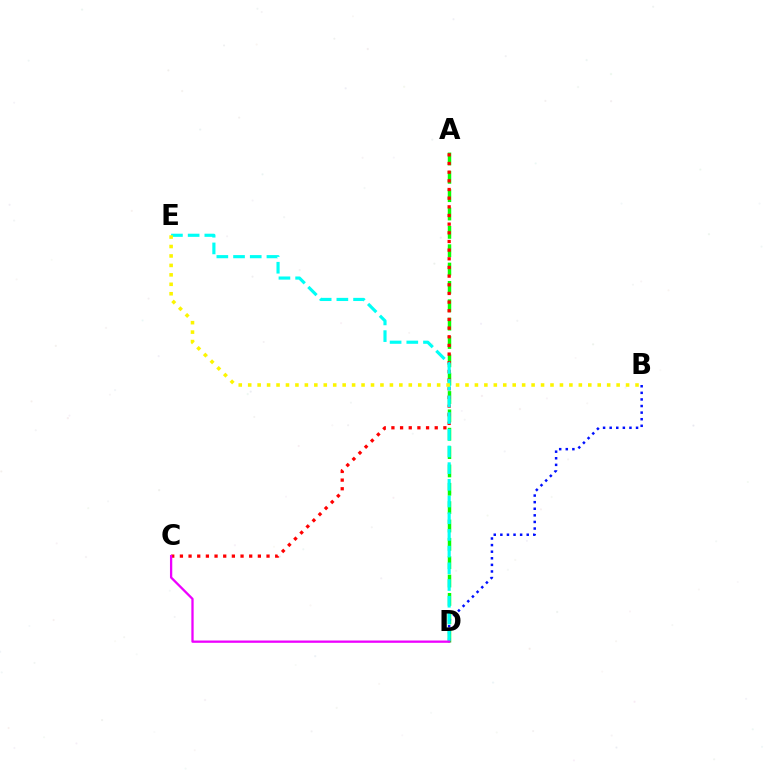{('A', 'D'): [{'color': '#08ff00', 'line_style': 'dashed', 'thickness': 2.49}], ('B', 'D'): [{'color': '#0010ff', 'line_style': 'dotted', 'thickness': 1.79}], ('A', 'C'): [{'color': '#ff0000', 'line_style': 'dotted', 'thickness': 2.35}], ('D', 'E'): [{'color': '#00fff6', 'line_style': 'dashed', 'thickness': 2.27}], ('B', 'E'): [{'color': '#fcf500', 'line_style': 'dotted', 'thickness': 2.57}], ('C', 'D'): [{'color': '#ee00ff', 'line_style': 'solid', 'thickness': 1.65}]}